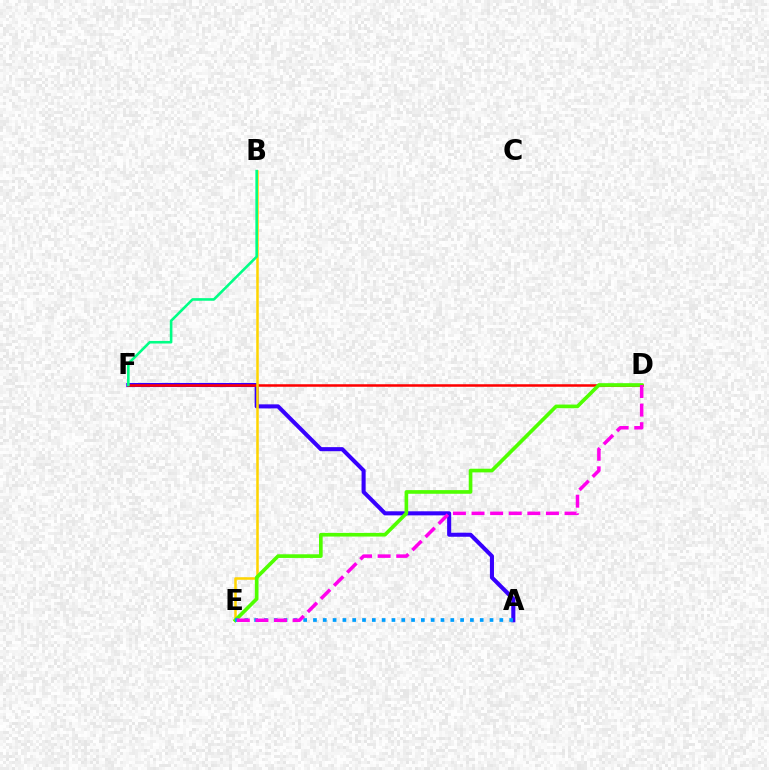{('A', 'F'): [{'color': '#3700ff', 'line_style': 'solid', 'thickness': 2.93}], ('D', 'F'): [{'color': '#ff0000', 'line_style': 'solid', 'thickness': 1.83}], ('B', 'E'): [{'color': '#ffd500', 'line_style': 'solid', 'thickness': 1.82}], ('D', 'E'): [{'color': '#4fff00', 'line_style': 'solid', 'thickness': 2.63}, {'color': '#ff00ed', 'line_style': 'dashed', 'thickness': 2.53}], ('A', 'E'): [{'color': '#009eff', 'line_style': 'dotted', 'thickness': 2.67}], ('B', 'F'): [{'color': '#00ff86', 'line_style': 'solid', 'thickness': 1.87}]}